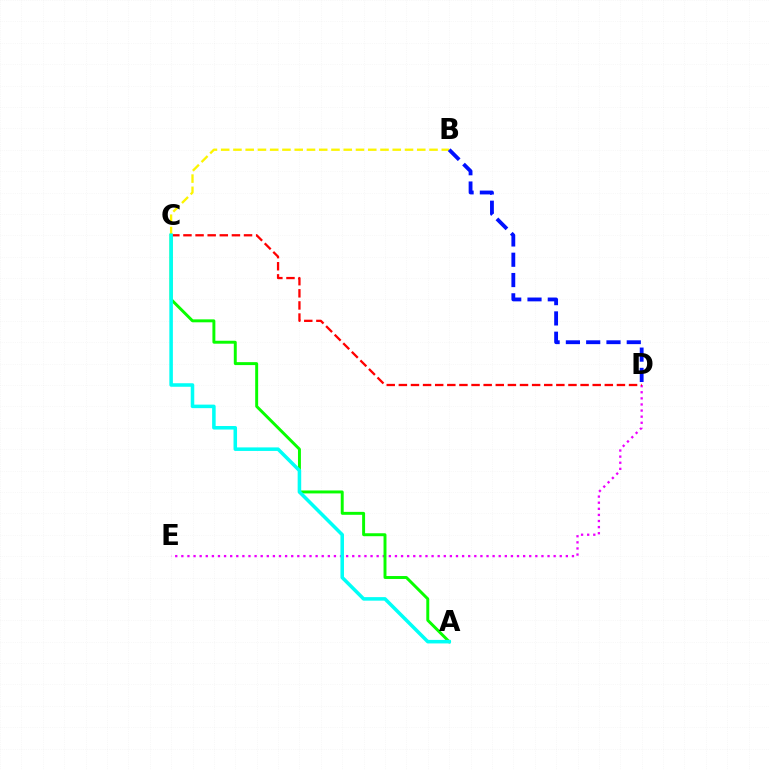{('D', 'E'): [{'color': '#ee00ff', 'line_style': 'dotted', 'thickness': 1.66}], ('B', 'C'): [{'color': '#fcf500', 'line_style': 'dashed', 'thickness': 1.66}], ('B', 'D'): [{'color': '#0010ff', 'line_style': 'dashed', 'thickness': 2.76}], ('A', 'C'): [{'color': '#08ff00', 'line_style': 'solid', 'thickness': 2.12}, {'color': '#00fff6', 'line_style': 'solid', 'thickness': 2.54}], ('C', 'D'): [{'color': '#ff0000', 'line_style': 'dashed', 'thickness': 1.65}]}